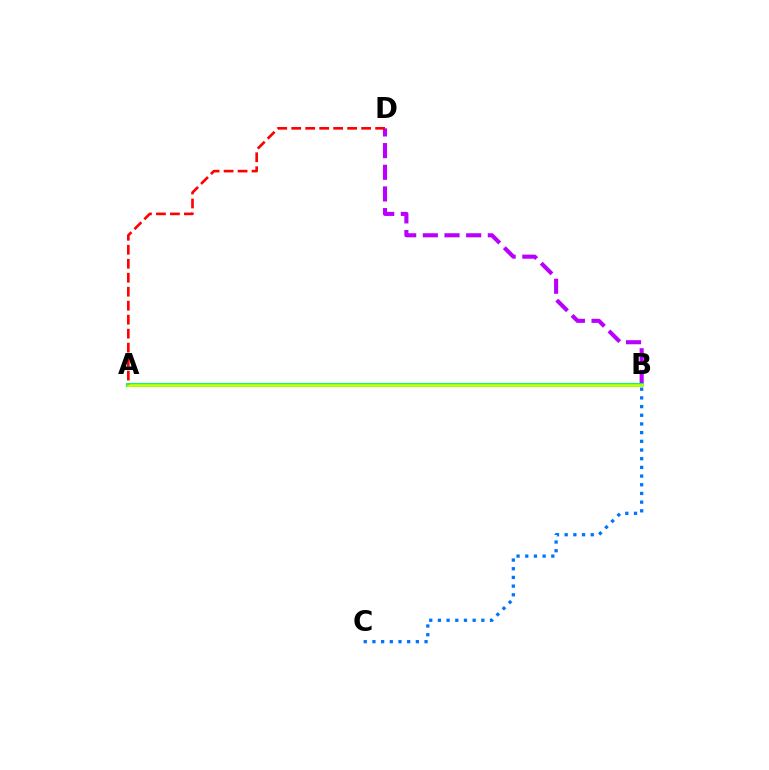{('B', 'C'): [{'color': '#0074ff', 'line_style': 'dotted', 'thickness': 2.36}], ('B', 'D'): [{'color': '#b900ff', 'line_style': 'dashed', 'thickness': 2.94}], ('A', 'B'): [{'color': '#00ff5c', 'line_style': 'solid', 'thickness': 2.85}, {'color': '#d1ff00', 'line_style': 'solid', 'thickness': 1.83}], ('A', 'D'): [{'color': '#ff0000', 'line_style': 'dashed', 'thickness': 1.9}]}